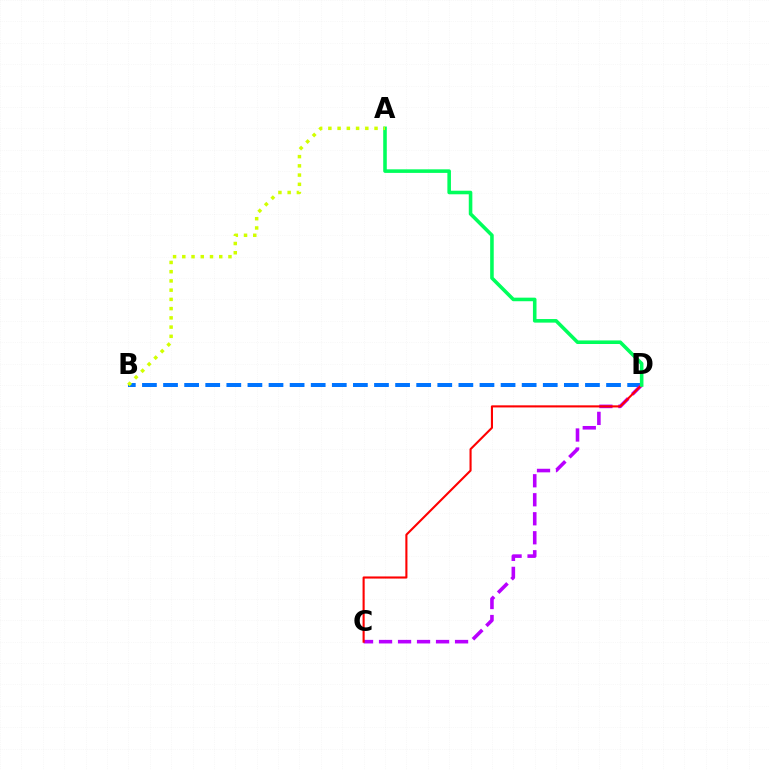{('B', 'D'): [{'color': '#0074ff', 'line_style': 'dashed', 'thickness': 2.87}], ('C', 'D'): [{'color': '#b900ff', 'line_style': 'dashed', 'thickness': 2.58}, {'color': '#ff0000', 'line_style': 'solid', 'thickness': 1.52}], ('A', 'D'): [{'color': '#00ff5c', 'line_style': 'solid', 'thickness': 2.57}], ('A', 'B'): [{'color': '#d1ff00', 'line_style': 'dotted', 'thickness': 2.51}]}